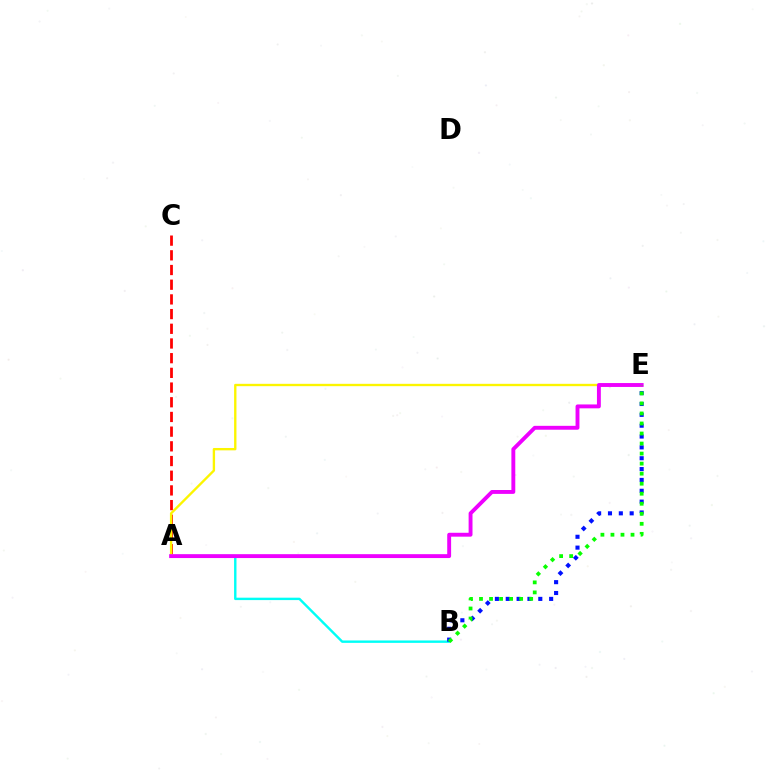{('A', 'B'): [{'color': '#00fff6', 'line_style': 'solid', 'thickness': 1.73}], ('B', 'E'): [{'color': '#0010ff', 'line_style': 'dotted', 'thickness': 2.95}, {'color': '#08ff00', 'line_style': 'dotted', 'thickness': 2.73}], ('A', 'C'): [{'color': '#ff0000', 'line_style': 'dashed', 'thickness': 2.0}], ('A', 'E'): [{'color': '#fcf500', 'line_style': 'solid', 'thickness': 1.69}, {'color': '#ee00ff', 'line_style': 'solid', 'thickness': 2.8}]}